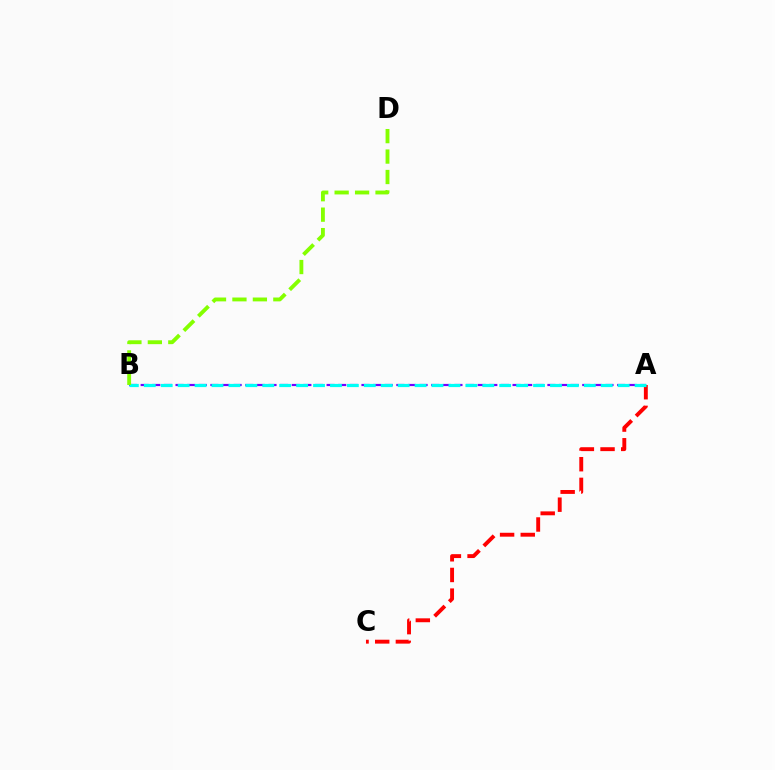{('A', 'C'): [{'color': '#ff0000', 'line_style': 'dashed', 'thickness': 2.81}], ('A', 'B'): [{'color': '#7200ff', 'line_style': 'dashed', 'thickness': 1.58}, {'color': '#00fff6', 'line_style': 'dashed', 'thickness': 2.3}], ('B', 'D'): [{'color': '#84ff00', 'line_style': 'dashed', 'thickness': 2.78}]}